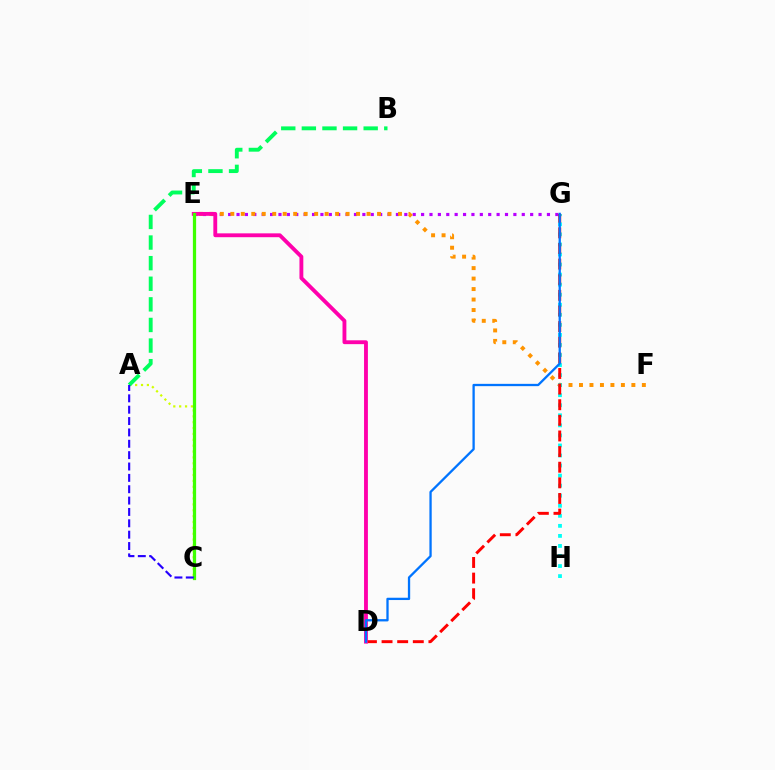{('E', 'G'): [{'color': '#b900ff', 'line_style': 'dotted', 'thickness': 2.28}], ('A', 'C'): [{'color': '#d1ff00', 'line_style': 'dotted', 'thickness': 1.6}, {'color': '#2500ff', 'line_style': 'dashed', 'thickness': 1.54}], ('E', 'F'): [{'color': '#ff9400', 'line_style': 'dotted', 'thickness': 2.85}], ('G', 'H'): [{'color': '#00fff6', 'line_style': 'dotted', 'thickness': 2.73}], ('D', 'G'): [{'color': '#ff0000', 'line_style': 'dashed', 'thickness': 2.12}, {'color': '#0074ff', 'line_style': 'solid', 'thickness': 1.65}], ('D', 'E'): [{'color': '#ff00ac', 'line_style': 'solid', 'thickness': 2.77}], ('A', 'B'): [{'color': '#00ff5c', 'line_style': 'dashed', 'thickness': 2.8}], ('C', 'E'): [{'color': '#3dff00', 'line_style': 'solid', 'thickness': 2.33}]}